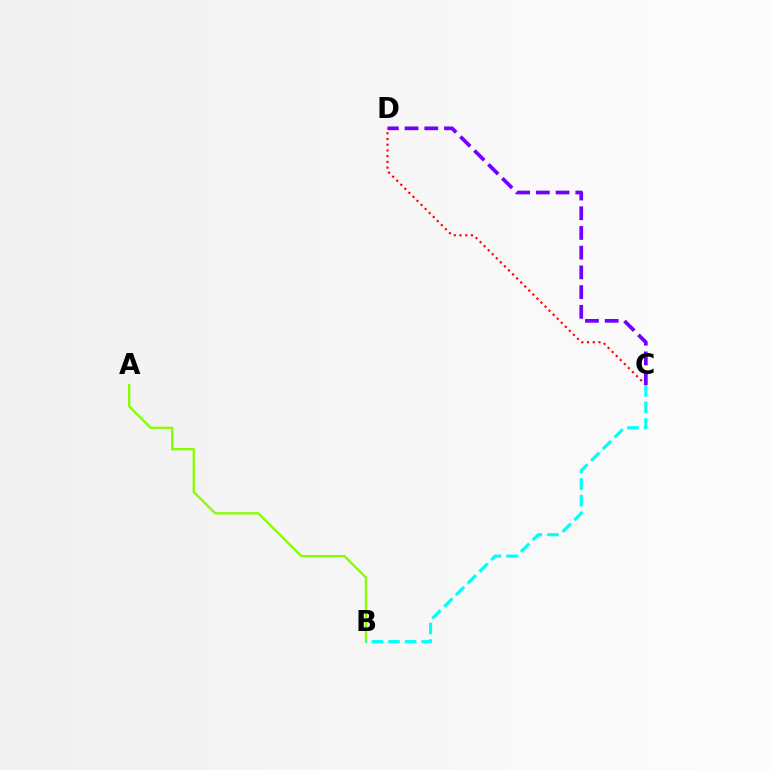{('C', 'D'): [{'color': '#ff0000', 'line_style': 'dotted', 'thickness': 1.55}, {'color': '#7200ff', 'line_style': 'dashed', 'thickness': 2.68}], ('A', 'B'): [{'color': '#84ff00', 'line_style': 'solid', 'thickness': 1.66}], ('B', 'C'): [{'color': '#00fff6', 'line_style': 'dashed', 'thickness': 2.25}]}